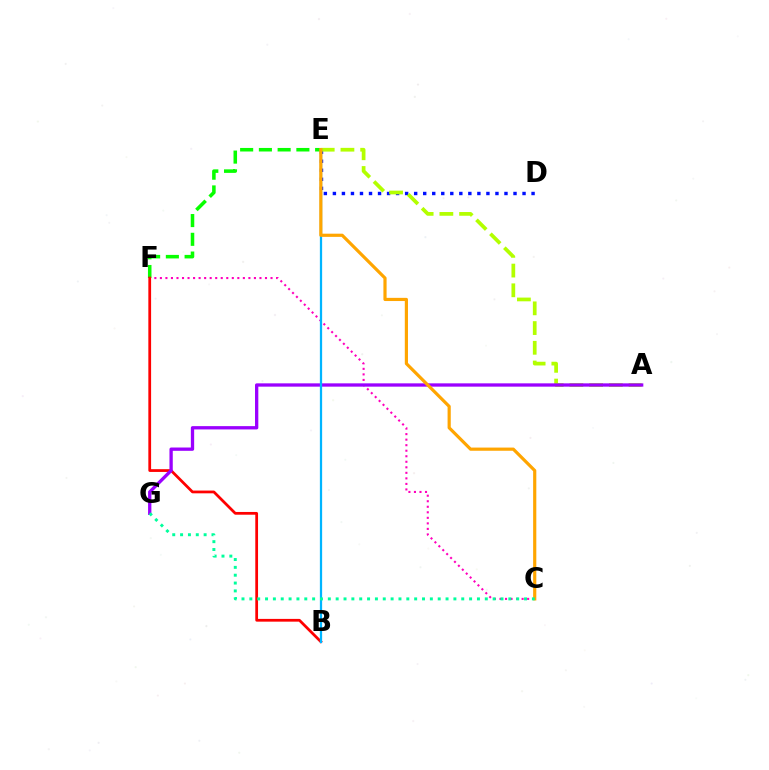{('C', 'F'): [{'color': '#ff00bd', 'line_style': 'dotted', 'thickness': 1.5}], ('E', 'F'): [{'color': '#08ff00', 'line_style': 'dashed', 'thickness': 2.55}], ('D', 'E'): [{'color': '#0010ff', 'line_style': 'dotted', 'thickness': 2.45}], ('B', 'F'): [{'color': '#ff0000', 'line_style': 'solid', 'thickness': 1.98}], ('A', 'E'): [{'color': '#b3ff00', 'line_style': 'dashed', 'thickness': 2.68}], ('A', 'G'): [{'color': '#9b00ff', 'line_style': 'solid', 'thickness': 2.38}], ('B', 'E'): [{'color': '#00b5ff', 'line_style': 'solid', 'thickness': 1.62}], ('C', 'E'): [{'color': '#ffa500', 'line_style': 'solid', 'thickness': 2.29}], ('C', 'G'): [{'color': '#00ff9d', 'line_style': 'dotted', 'thickness': 2.13}]}